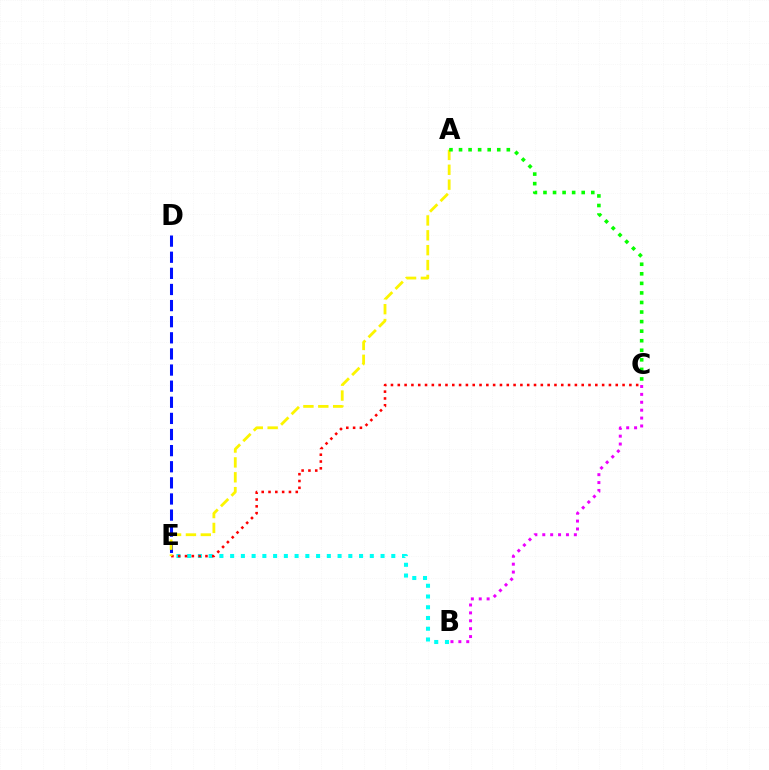{('B', 'E'): [{'color': '#00fff6', 'line_style': 'dotted', 'thickness': 2.92}], ('C', 'E'): [{'color': '#ff0000', 'line_style': 'dotted', 'thickness': 1.85}], ('D', 'E'): [{'color': '#0010ff', 'line_style': 'dashed', 'thickness': 2.19}], ('A', 'E'): [{'color': '#fcf500', 'line_style': 'dashed', 'thickness': 2.02}], ('A', 'C'): [{'color': '#08ff00', 'line_style': 'dotted', 'thickness': 2.6}], ('B', 'C'): [{'color': '#ee00ff', 'line_style': 'dotted', 'thickness': 2.15}]}